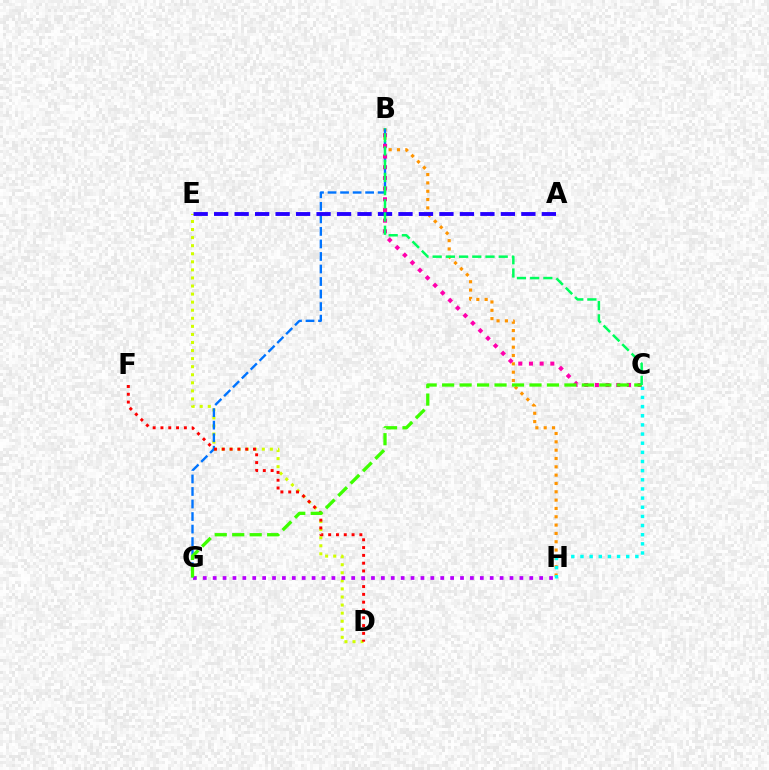{('D', 'E'): [{'color': '#d1ff00', 'line_style': 'dotted', 'thickness': 2.19}], ('B', 'H'): [{'color': '#ff9400', 'line_style': 'dotted', 'thickness': 2.26}], ('B', 'G'): [{'color': '#0074ff', 'line_style': 'dashed', 'thickness': 1.7}], ('D', 'F'): [{'color': '#ff0000', 'line_style': 'dotted', 'thickness': 2.12}], ('G', 'H'): [{'color': '#b900ff', 'line_style': 'dotted', 'thickness': 2.69}], ('C', 'H'): [{'color': '#00fff6', 'line_style': 'dotted', 'thickness': 2.49}], ('B', 'C'): [{'color': '#ff00ac', 'line_style': 'dotted', 'thickness': 2.9}, {'color': '#00ff5c', 'line_style': 'dashed', 'thickness': 1.79}], ('A', 'E'): [{'color': '#2500ff', 'line_style': 'dashed', 'thickness': 2.78}], ('C', 'G'): [{'color': '#3dff00', 'line_style': 'dashed', 'thickness': 2.37}]}